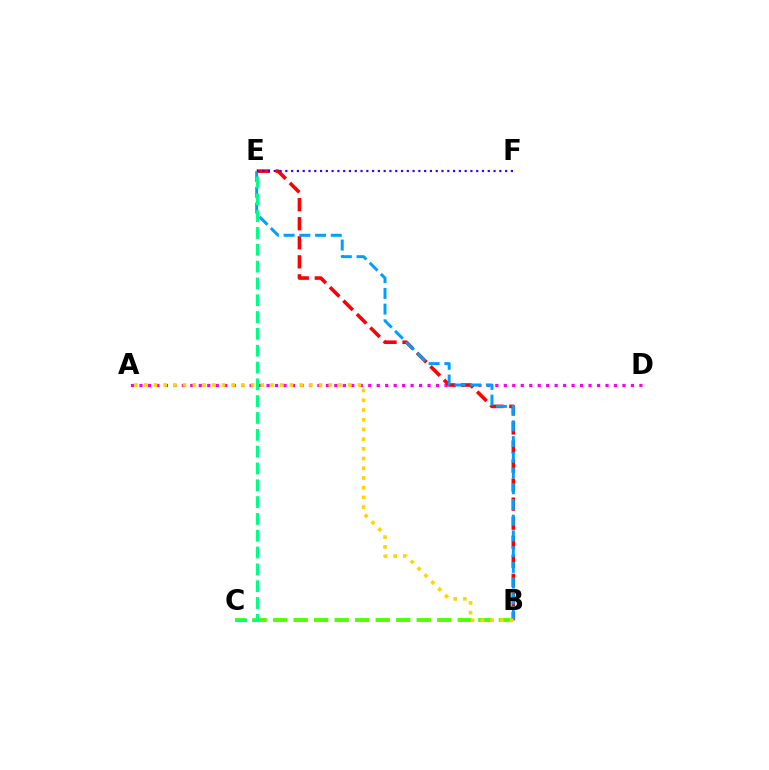{('A', 'D'): [{'color': '#ff00ed', 'line_style': 'dotted', 'thickness': 2.3}], ('B', 'C'): [{'color': '#4fff00', 'line_style': 'dashed', 'thickness': 2.79}], ('B', 'E'): [{'color': '#ff0000', 'line_style': 'dashed', 'thickness': 2.59}, {'color': '#009eff', 'line_style': 'dashed', 'thickness': 2.14}], ('C', 'E'): [{'color': '#00ff86', 'line_style': 'dashed', 'thickness': 2.28}], ('E', 'F'): [{'color': '#3700ff', 'line_style': 'dotted', 'thickness': 1.57}], ('A', 'B'): [{'color': '#ffd500', 'line_style': 'dotted', 'thickness': 2.64}]}